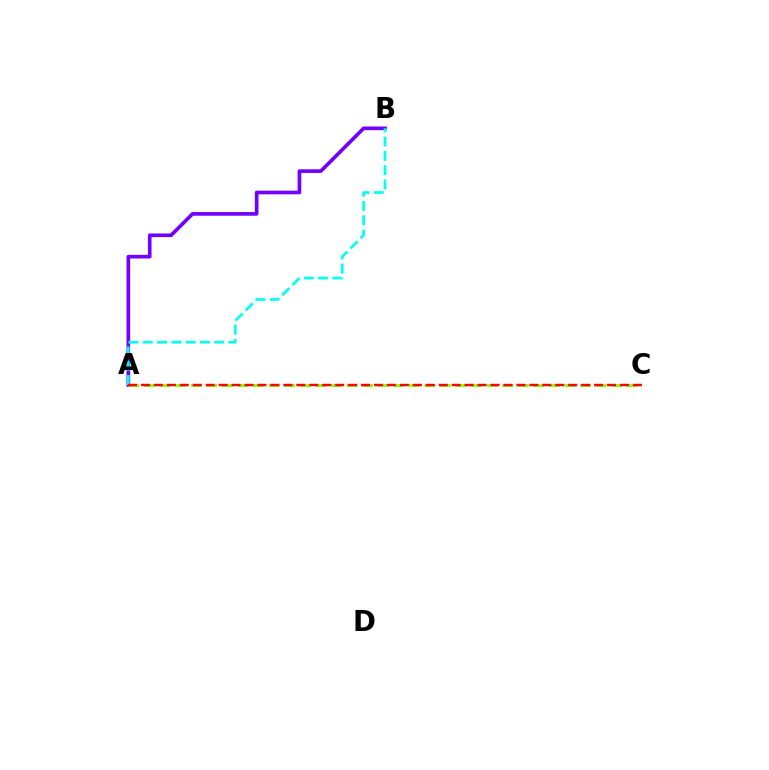{('A', 'B'): [{'color': '#7200ff', 'line_style': 'solid', 'thickness': 2.64}, {'color': '#00fff6', 'line_style': 'dashed', 'thickness': 1.94}], ('A', 'C'): [{'color': '#84ff00', 'line_style': 'dashed', 'thickness': 2.12}, {'color': '#ff0000', 'line_style': 'dashed', 'thickness': 1.76}]}